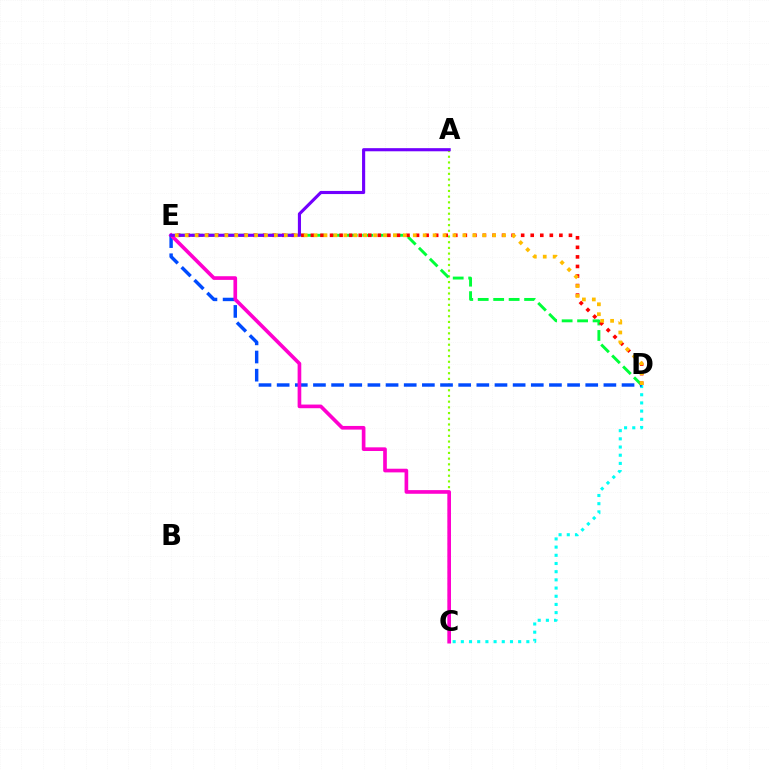{('A', 'C'): [{'color': '#84ff00', 'line_style': 'dotted', 'thickness': 1.55}], ('C', 'D'): [{'color': '#00fff6', 'line_style': 'dotted', 'thickness': 2.22}], ('D', 'E'): [{'color': '#00ff39', 'line_style': 'dashed', 'thickness': 2.1}, {'color': '#004bff', 'line_style': 'dashed', 'thickness': 2.47}, {'color': '#ff0000', 'line_style': 'dotted', 'thickness': 2.6}, {'color': '#ffbd00', 'line_style': 'dotted', 'thickness': 2.69}], ('C', 'E'): [{'color': '#ff00cf', 'line_style': 'solid', 'thickness': 2.64}], ('A', 'E'): [{'color': '#7200ff', 'line_style': 'solid', 'thickness': 2.25}]}